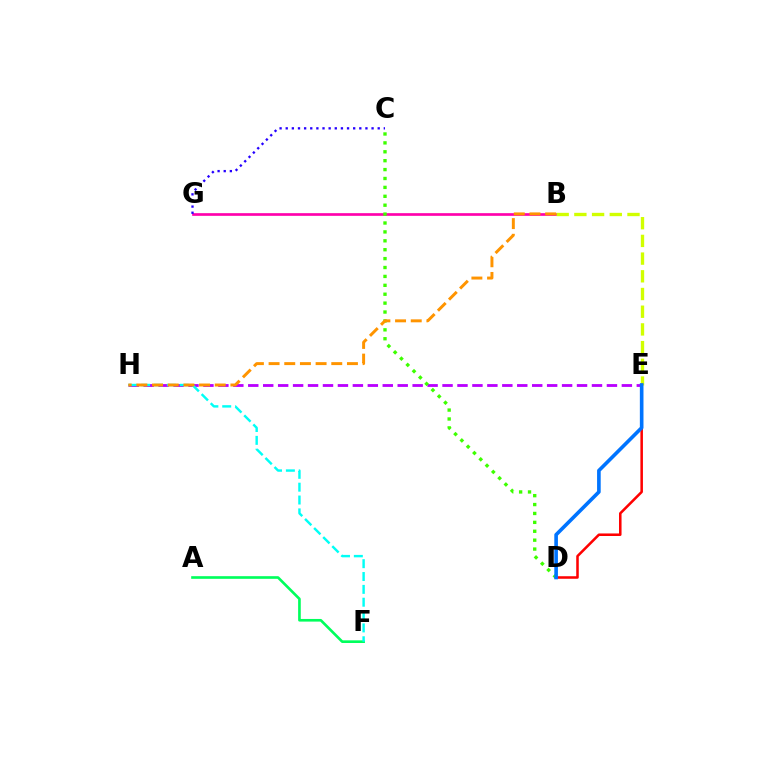{('A', 'F'): [{'color': '#00ff5c', 'line_style': 'solid', 'thickness': 1.91}], ('B', 'G'): [{'color': '#ff00ac', 'line_style': 'solid', 'thickness': 1.92}], ('E', 'H'): [{'color': '#b900ff', 'line_style': 'dashed', 'thickness': 2.03}], ('B', 'E'): [{'color': '#d1ff00', 'line_style': 'dashed', 'thickness': 2.4}], ('C', 'D'): [{'color': '#3dff00', 'line_style': 'dotted', 'thickness': 2.42}], ('F', 'H'): [{'color': '#00fff6', 'line_style': 'dashed', 'thickness': 1.75}], ('B', 'H'): [{'color': '#ff9400', 'line_style': 'dashed', 'thickness': 2.13}], ('D', 'E'): [{'color': '#ff0000', 'line_style': 'solid', 'thickness': 1.83}, {'color': '#0074ff', 'line_style': 'solid', 'thickness': 2.61}], ('C', 'G'): [{'color': '#2500ff', 'line_style': 'dotted', 'thickness': 1.67}]}